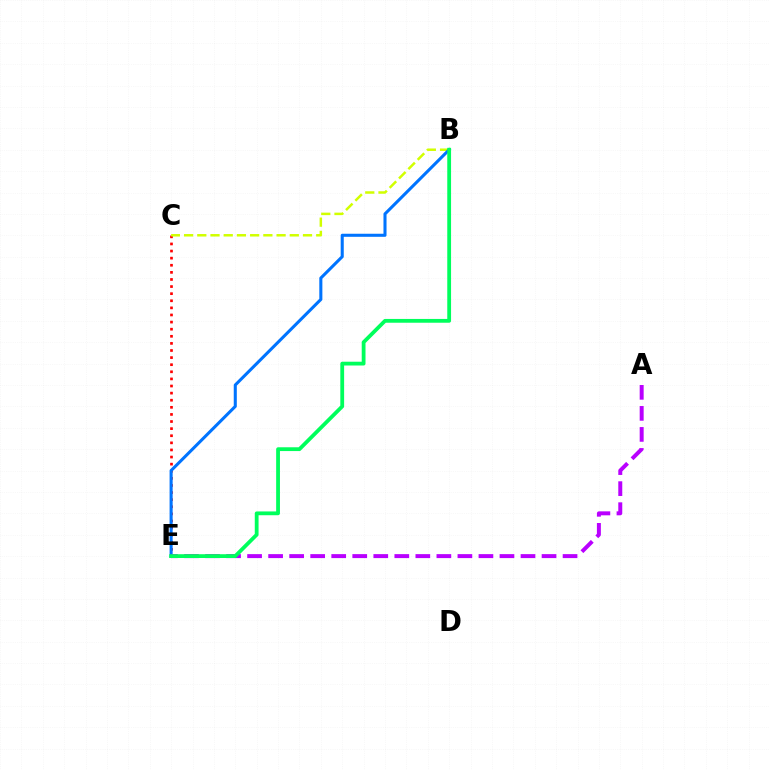{('C', 'E'): [{'color': '#ff0000', 'line_style': 'dotted', 'thickness': 1.93}], ('B', 'C'): [{'color': '#d1ff00', 'line_style': 'dashed', 'thickness': 1.8}], ('B', 'E'): [{'color': '#0074ff', 'line_style': 'solid', 'thickness': 2.21}, {'color': '#00ff5c', 'line_style': 'solid', 'thickness': 2.73}], ('A', 'E'): [{'color': '#b900ff', 'line_style': 'dashed', 'thickness': 2.86}]}